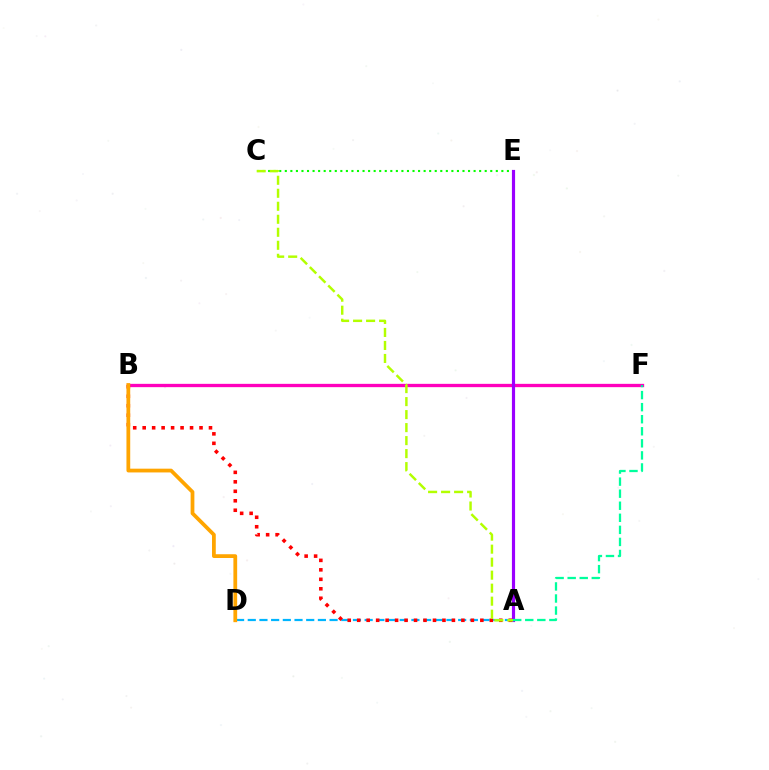{('A', 'D'): [{'color': '#00b5ff', 'line_style': 'dashed', 'thickness': 1.59}], ('A', 'E'): [{'color': '#0010ff', 'line_style': 'dashed', 'thickness': 1.99}, {'color': '#9b00ff', 'line_style': 'solid', 'thickness': 2.28}], ('C', 'E'): [{'color': '#08ff00', 'line_style': 'dotted', 'thickness': 1.51}], ('B', 'F'): [{'color': '#ff00bd', 'line_style': 'solid', 'thickness': 2.39}], ('A', 'B'): [{'color': '#ff0000', 'line_style': 'dotted', 'thickness': 2.57}], ('A', 'C'): [{'color': '#b3ff00', 'line_style': 'dashed', 'thickness': 1.77}], ('A', 'F'): [{'color': '#00ff9d', 'line_style': 'dashed', 'thickness': 1.64}], ('B', 'D'): [{'color': '#ffa500', 'line_style': 'solid', 'thickness': 2.71}]}